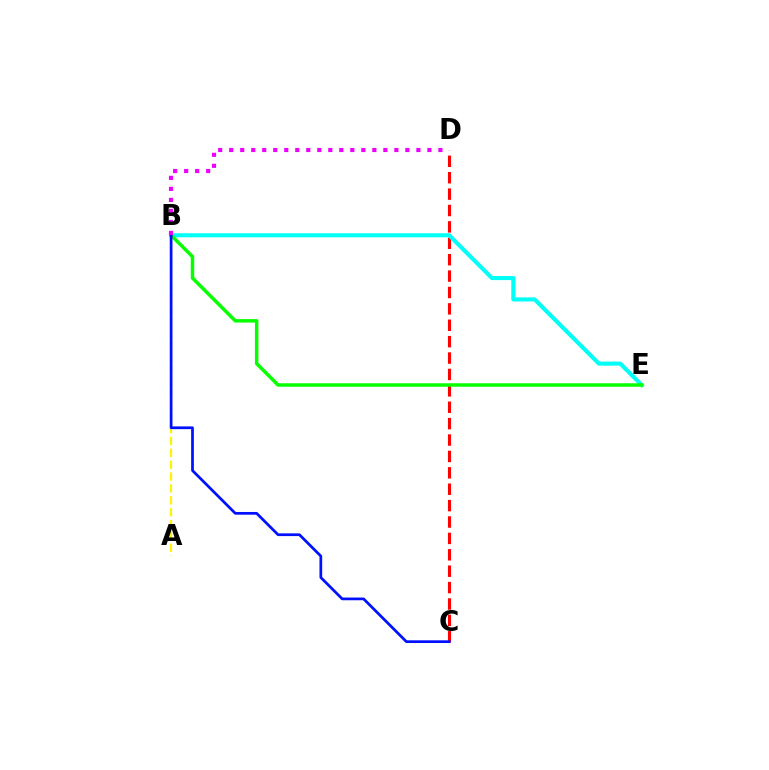{('C', 'D'): [{'color': '#ff0000', 'line_style': 'dashed', 'thickness': 2.23}], ('A', 'B'): [{'color': '#fcf500', 'line_style': 'dashed', 'thickness': 1.61}], ('B', 'E'): [{'color': '#00fff6', 'line_style': 'solid', 'thickness': 2.94}, {'color': '#08ff00', 'line_style': 'solid', 'thickness': 2.5}], ('B', 'C'): [{'color': '#0010ff', 'line_style': 'solid', 'thickness': 1.96}], ('B', 'D'): [{'color': '#ee00ff', 'line_style': 'dotted', 'thickness': 2.99}]}